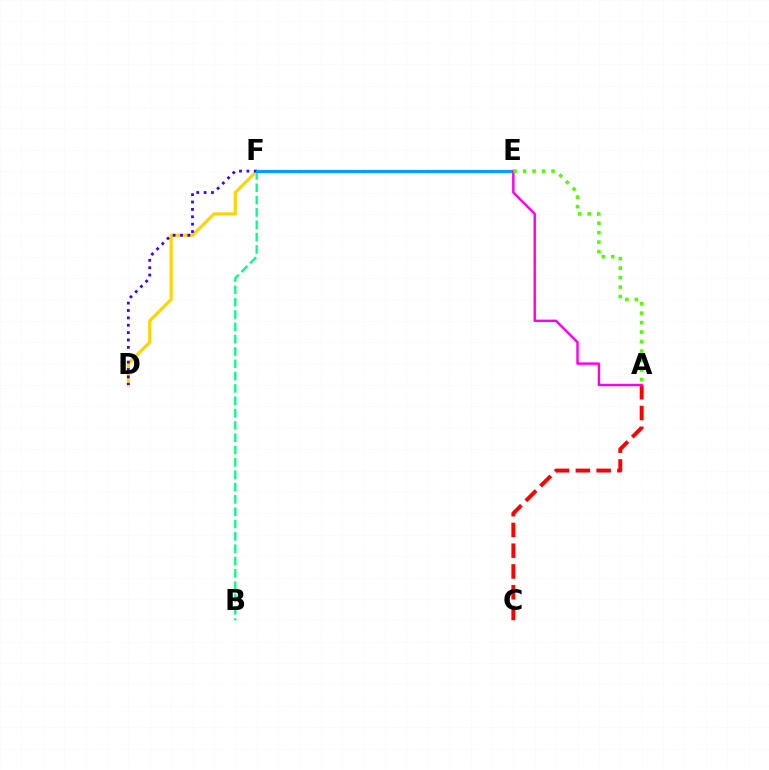{('B', 'F'): [{'color': '#00ff86', 'line_style': 'dashed', 'thickness': 1.67}], ('A', 'C'): [{'color': '#ff0000', 'line_style': 'dashed', 'thickness': 2.82}], ('D', 'F'): [{'color': '#ffd500', 'line_style': 'solid', 'thickness': 2.28}, {'color': '#3700ff', 'line_style': 'dotted', 'thickness': 2.0}], ('E', 'F'): [{'color': '#009eff', 'line_style': 'solid', 'thickness': 2.28}], ('A', 'E'): [{'color': '#ff00ed', 'line_style': 'solid', 'thickness': 1.76}, {'color': '#4fff00', 'line_style': 'dotted', 'thickness': 2.58}]}